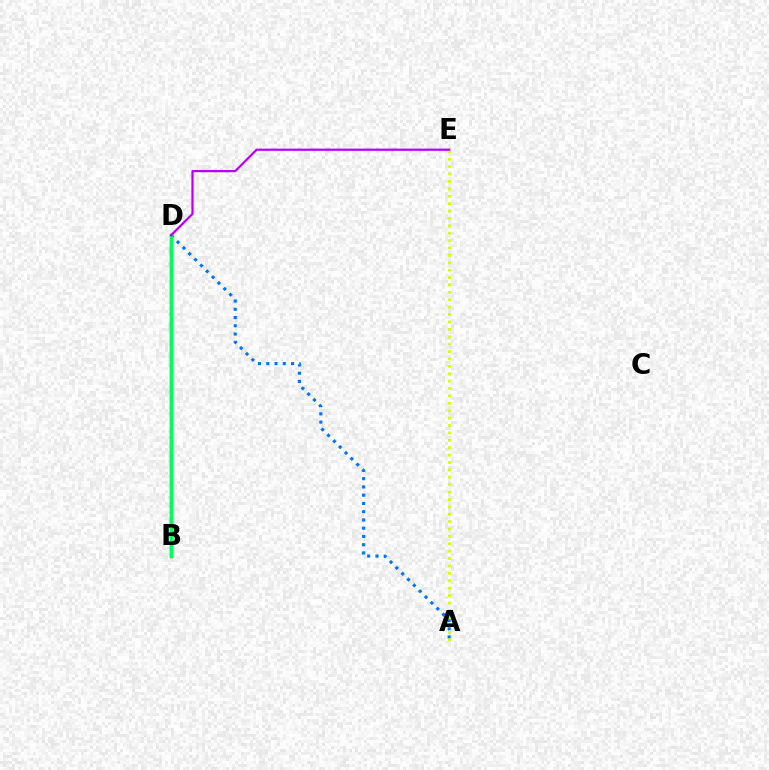{('A', 'D'): [{'color': '#0074ff', 'line_style': 'dotted', 'thickness': 2.24}], ('A', 'E'): [{'color': '#d1ff00', 'line_style': 'dotted', 'thickness': 2.01}], ('B', 'D'): [{'color': '#ff0000', 'line_style': 'solid', 'thickness': 2.38}, {'color': '#00ff5c', 'line_style': 'solid', 'thickness': 2.48}], ('D', 'E'): [{'color': '#b900ff', 'line_style': 'solid', 'thickness': 1.62}]}